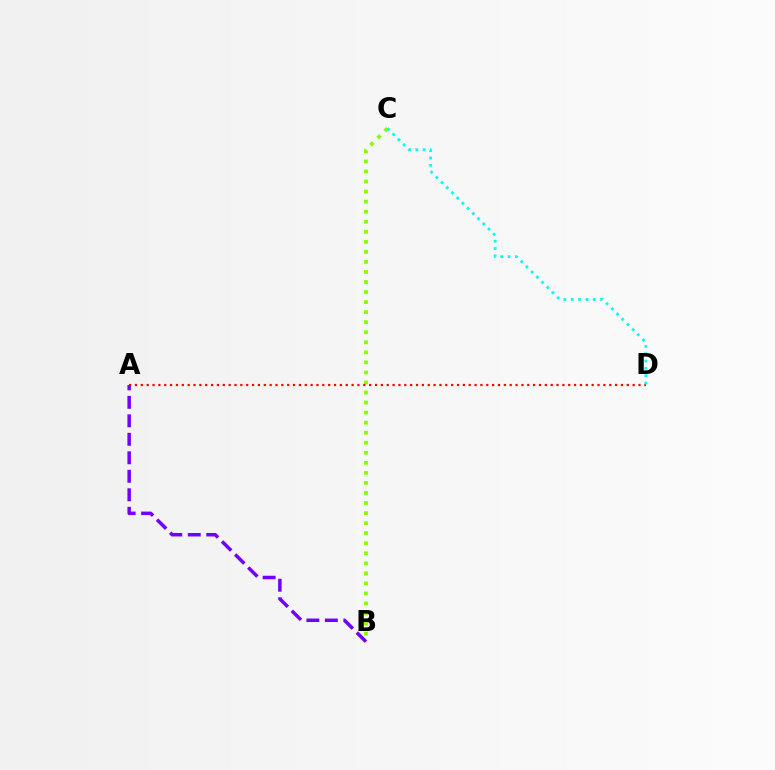{('B', 'C'): [{'color': '#84ff00', 'line_style': 'dotted', 'thickness': 2.73}], ('A', 'D'): [{'color': '#ff0000', 'line_style': 'dotted', 'thickness': 1.59}], ('A', 'B'): [{'color': '#7200ff', 'line_style': 'dashed', 'thickness': 2.51}], ('C', 'D'): [{'color': '#00fff6', 'line_style': 'dotted', 'thickness': 1.99}]}